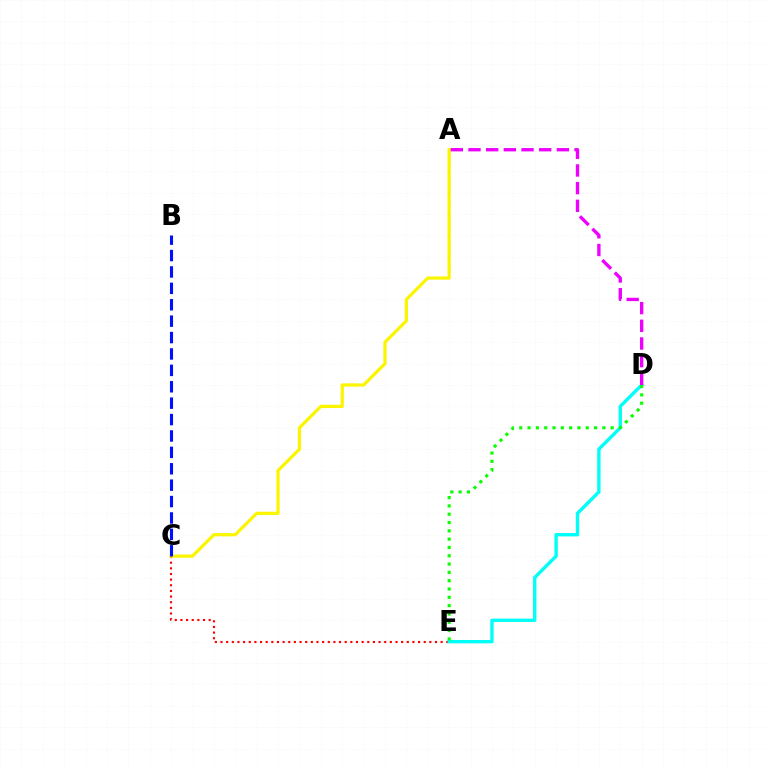{('C', 'E'): [{'color': '#ff0000', 'line_style': 'dotted', 'thickness': 1.53}], ('A', 'C'): [{'color': '#fcf500', 'line_style': 'solid', 'thickness': 2.32}], ('D', 'E'): [{'color': '#00fff6', 'line_style': 'solid', 'thickness': 2.42}, {'color': '#08ff00', 'line_style': 'dotted', 'thickness': 2.26}], ('A', 'D'): [{'color': '#ee00ff', 'line_style': 'dashed', 'thickness': 2.4}], ('B', 'C'): [{'color': '#0010ff', 'line_style': 'dashed', 'thickness': 2.23}]}